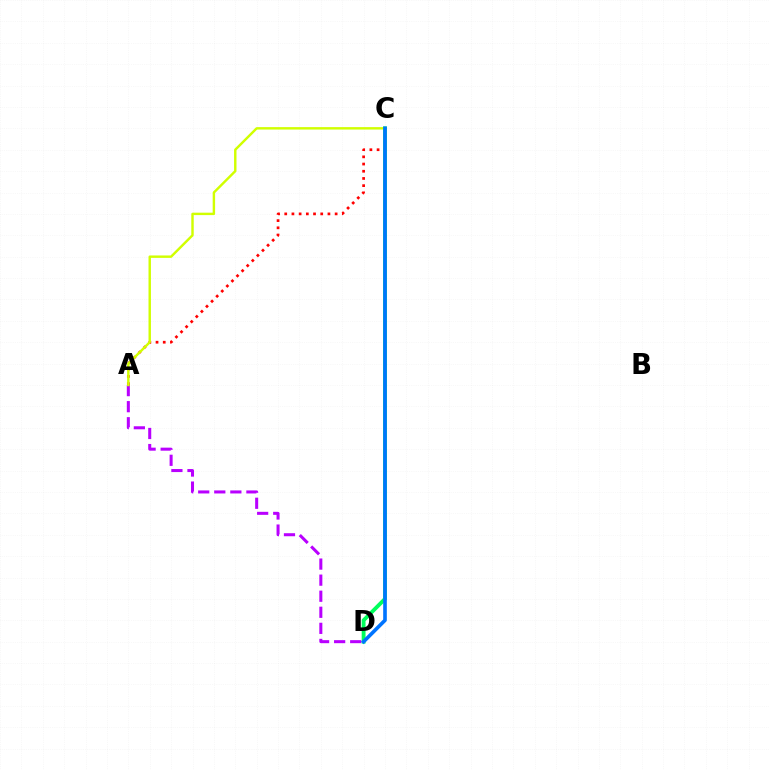{('A', 'D'): [{'color': '#b900ff', 'line_style': 'dashed', 'thickness': 2.18}], ('A', 'C'): [{'color': '#ff0000', 'line_style': 'dotted', 'thickness': 1.96}, {'color': '#d1ff00', 'line_style': 'solid', 'thickness': 1.75}], ('C', 'D'): [{'color': '#00ff5c', 'line_style': 'solid', 'thickness': 2.77}, {'color': '#0074ff', 'line_style': 'solid', 'thickness': 2.62}]}